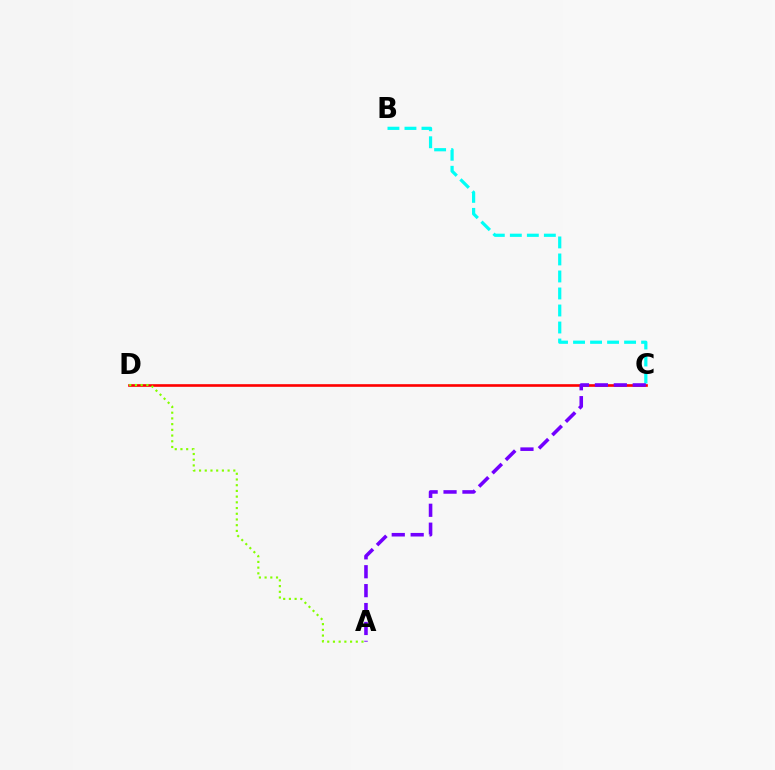{('C', 'D'): [{'color': '#ff0000', 'line_style': 'solid', 'thickness': 1.9}], ('A', 'D'): [{'color': '#84ff00', 'line_style': 'dotted', 'thickness': 1.55}], ('B', 'C'): [{'color': '#00fff6', 'line_style': 'dashed', 'thickness': 2.31}], ('A', 'C'): [{'color': '#7200ff', 'line_style': 'dashed', 'thickness': 2.57}]}